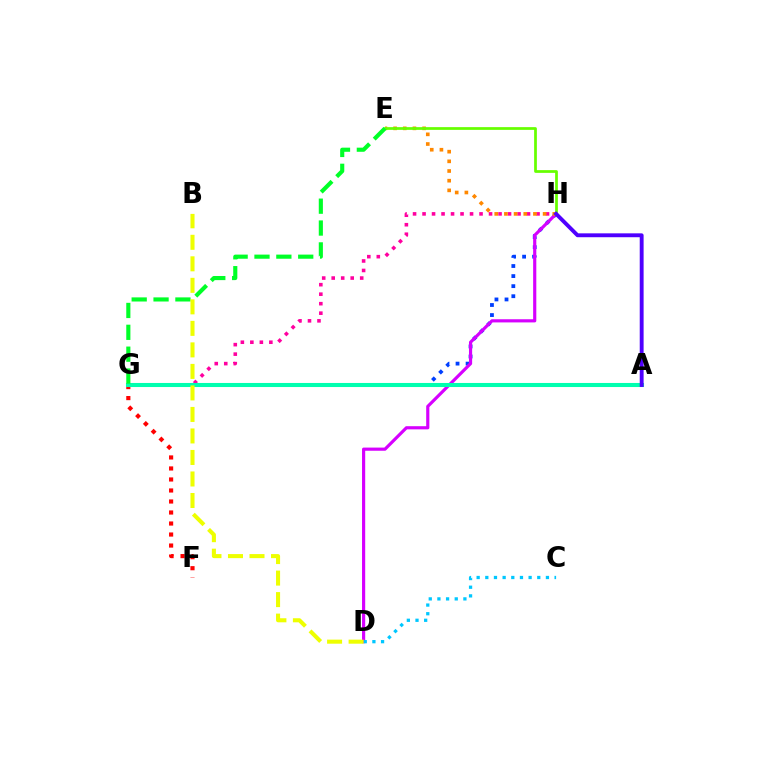{('G', 'H'): [{'color': '#003fff', 'line_style': 'dotted', 'thickness': 2.73}, {'color': '#ff00a0', 'line_style': 'dotted', 'thickness': 2.58}], ('F', 'G'): [{'color': '#ff0000', 'line_style': 'dotted', 'thickness': 2.99}], ('D', 'H'): [{'color': '#d600ff', 'line_style': 'solid', 'thickness': 2.28}], ('A', 'G'): [{'color': '#00ffaf', 'line_style': 'solid', 'thickness': 2.93}], ('E', 'H'): [{'color': '#ff8800', 'line_style': 'dotted', 'thickness': 2.63}, {'color': '#66ff00', 'line_style': 'solid', 'thickness': 1.97}], ('E', 'G'): [{'color': '#00ff27', 'line_style': 'dashed', 'thickness': 2.97}], ('C', 'D'): [{'color': '#00c7ff', 'line_style': 'dotted', 'thickness': 2.35}], ('A', 'H'): [{'color': '#4f00ff', 'line_style': 'solid', 'thickness': 2.79}], ('B', 'D'): [{'color': '#eeff00', 'line_style': 'dashed', 'thickness': 2.92}]}